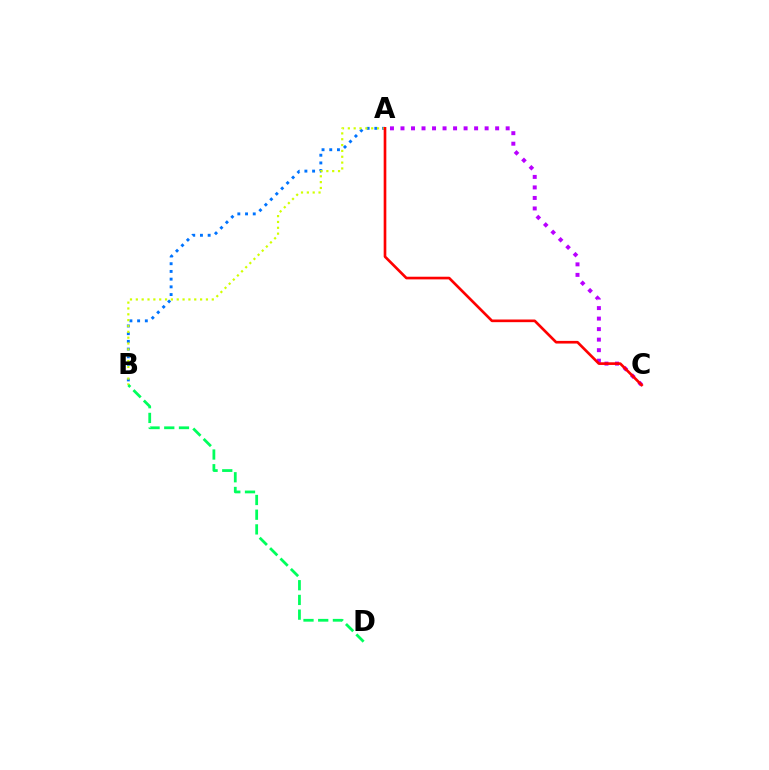{('A', 'B'): [{'color': '#0074ff', 'line_style': 'dotted', 'thickness': 2.09}, {'color': '#d1ff00', 'line_style': 'dotted', 'thickness': 1.59}], ('B', 'D'): [{'color': '#00ff5c', 'line_style': 'dashed', 'thickness': 2.0}], ('A', 'C'): [{'color': '#b900ff', 'line_style': 'dotted', 'thickness': 2.86}, {'color': '#ff0000', 'line_style': 'solid', 'thickness': 1.91}]}